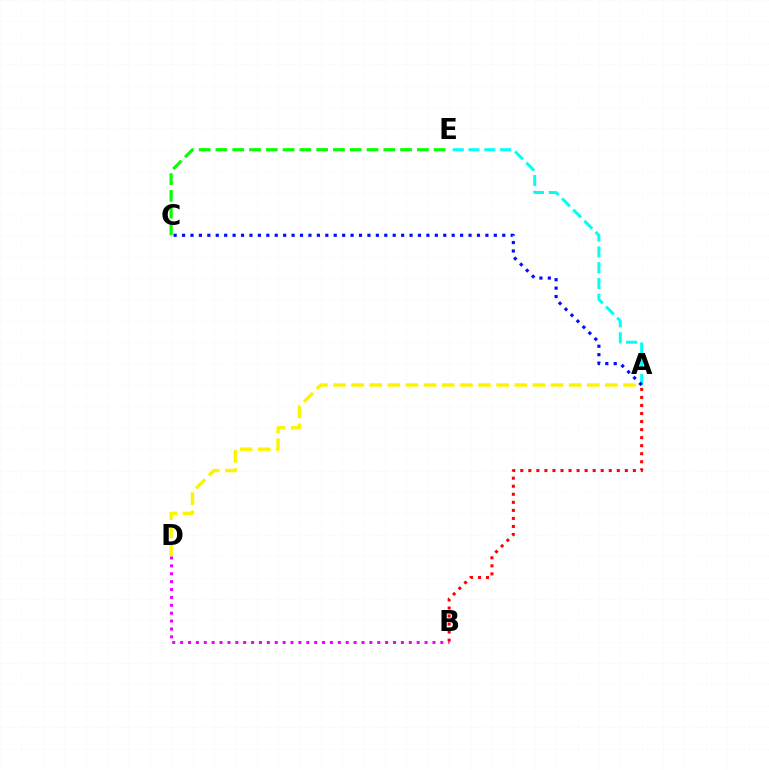{('A', 'B'): [{'color': '#ff0000', 'line_style': 'dotted', 'thickness': 2.19}], ('A', 'D'): [{'color': '#fcf500', 'line_style': 'dashed', 'thickness': 2.46}], ('C', 'E'): [{'color': '#08ff00', 'line_style': 'dashed', 'thickness': 2.28}], ('A', 'E'): [{'color': '#00fff6', 'line_style': 'dashed', 'thickness': 2.14}], ('B', 'D'): [{'color': '#ee00ff', 'line_style': 'dotted', 'thickness': 2.14}], ('A', 'C'): [{'color': '#0010ff', 'line_style': 'dotted', 'thickness': 2.29}]}